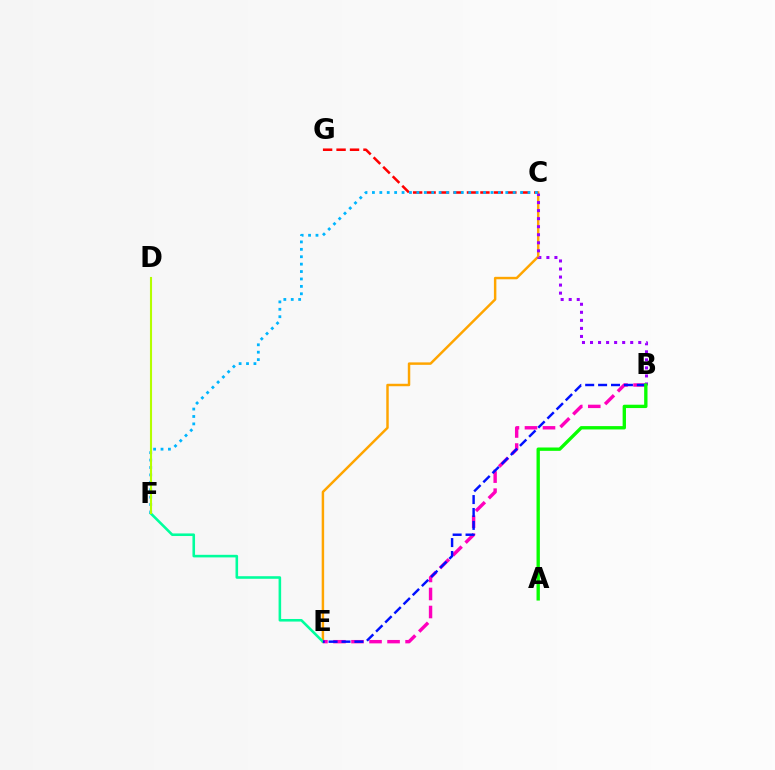{('C', 'E'): [{'color': '#ffa500', 'line_style': 'solid', 'thickness': 1.77}], ('C', 'G'): [{'color': '#ff0000', 'line_style': 'dashed', 'thickness': 1.83}], ('E', 'F'): [{'color': '#00ff9d', 'line_style': 'solid', 'thickness': 1.86}], ('B', 'E'): [{'color': '#ff00bd', 'line_style': 'dashed', 'thickness': 2.45}, {'color': '#0010ff', 'line_style': 'dashed', 'thickness': 1.75}], ('B', 'C'): [{'color': '#9b00ff', 'line_style': 'dotted', 'thickness': 2.18}], ('C', 'F'): [{'color': '#00b5ff', 'line_style': 'dotted', 'thickness': 2.01}], ('D', 'F'): [{'color': '#b3ff00', 'line_style': 'solid', 'thickness': 1.52}], ('A', 'B'): [{'color': '#08ff00', 'line_style': 'solid', 'thickness': 2.41}]}